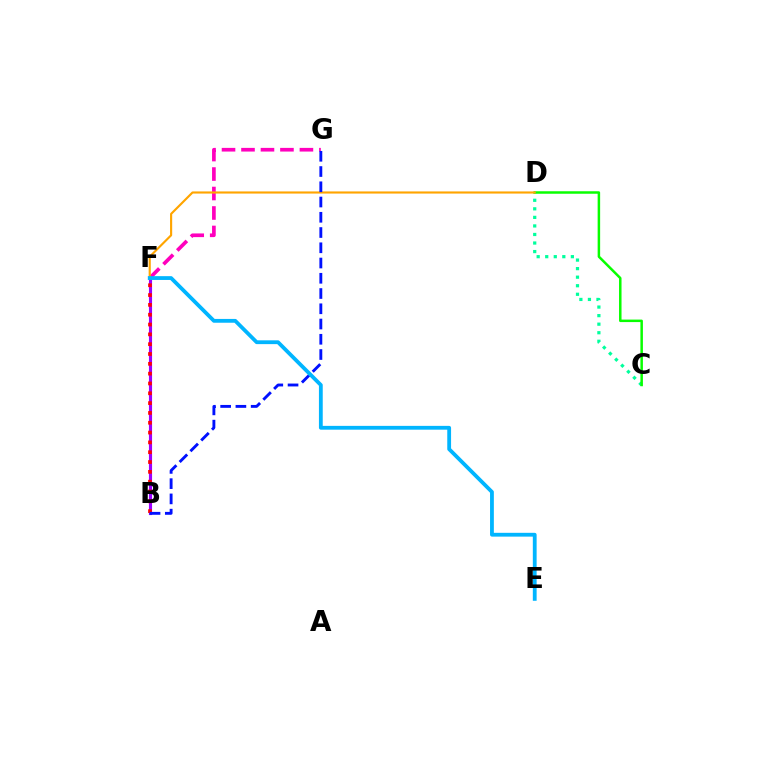{('C', 'D'): [{'color': '#00ff9d', 'line_style': 'dotted', 'thickness': 2.32}, {'color': '#08ff00', 'line_style': 'solid', 'thickness': 1.8}], ('B', 'F'): [{'color': '#b3ff00', 'line_style': 'dotted', 'thickness': 2.02}, {'color': '#9b00ff', 'line_style': 'solid', 'thickness': 2.25}, {'color': '#ff0000', 'line_style': 'dotted', 'thickness': 2.67}], ('F', 'G'): [{'color': '#ff00bd', 'line_style': 'dashed', 'thickness': 2.65}], ('D', 'F'): [{'color': '#ffa500', 'line_style': 'solid', 'thickness': 1.54}], ('B', 'G'): [{'color': '#0010ff', 'line_style': 'dashed', 'thickness': 2.07}], ('E', 'F'): [{'color': '#00b5ff', 'line_style': 'solid', 'thickness': 2.74}]}